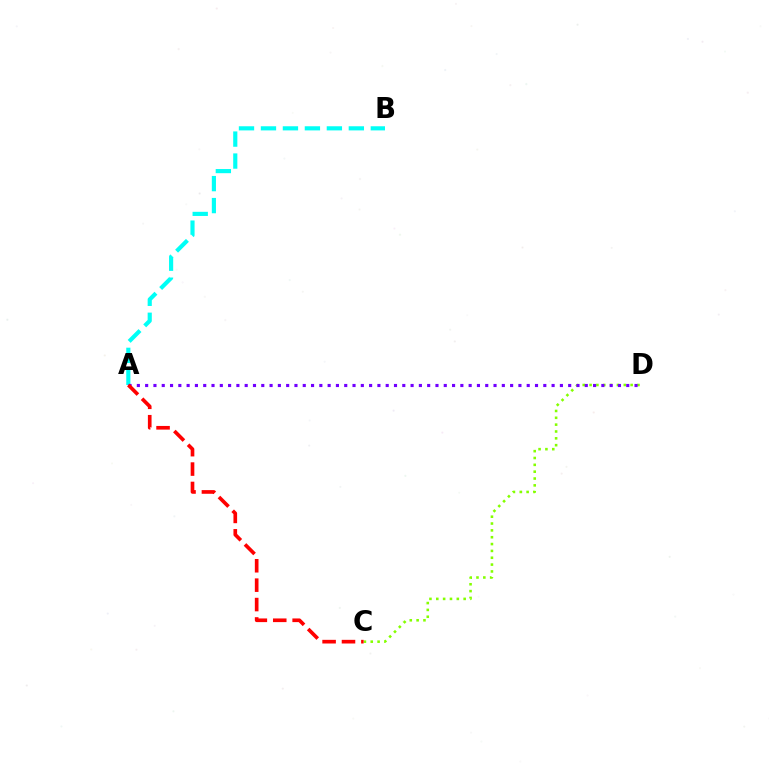{('C', 'D'): [{'color': '#84ff00', 'line_style': 'dotted', 'thickness': 1.86}], ('A', 'B'): [{'color': '#00fff6', 'line_style': 'dashed', 'thickness': 2.98}], ('A', 'D'): [{'color': '#7200ff', 'line_style': 'dotted', 'thickness': 2.25}], ('A', 'C'): [{'color': '#ff0000', 'line_style': 'dashed', 'thickness': 2.64}]}